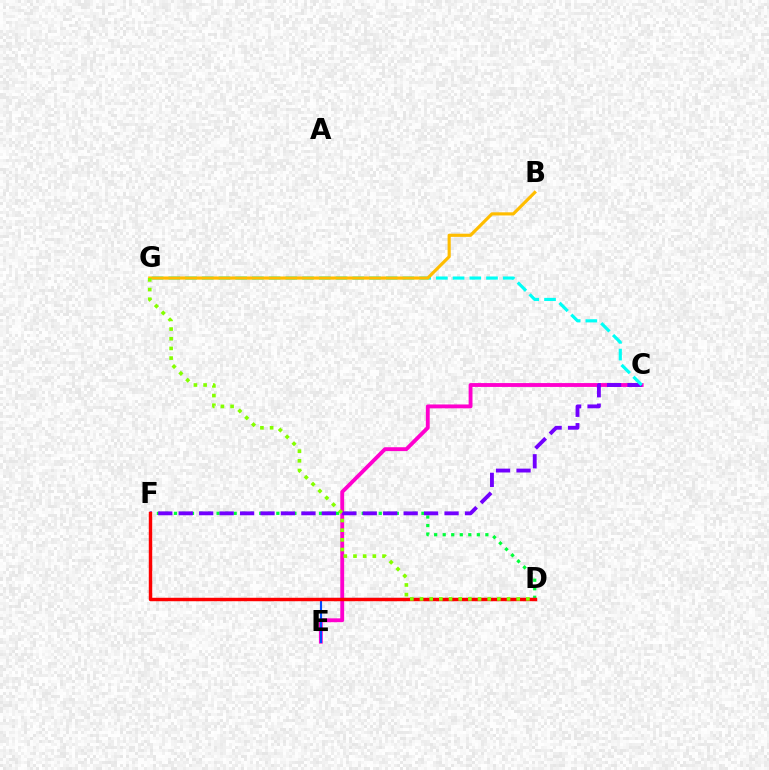{('C', 'E'): [{'color': '#ff00cf', 'line_style': 'solid', 'thickness': 2.78}], ('D', 'F'): [{'color': '#00ff39', 'line_style': 'dotted', 'thickness': 2.32}, {'color': '#ff0000', 'line_style': 'solid', 'thickness': 2.47}], ('D', 'E'): [{'color': '#004bff', 'line_style': 'solid', 'thickness': 1.53}], ('C', 'F'): [{'color': '#7200ff', 'line_style': 'dashed', 'thickness': 2.78}], ('C', 'G'): [{'color': '#00fff6', 'line_style': 'dashed', 'thickness': 2.27}], ('B', 'G'): [{'color': '#ffbd00', 'line_style': 'solid', 'thickness': 2.27}], ('D', 'G'): [{'color': '#84ff00', 'line_style': 'dotted', 'thickness': 2.63}]}